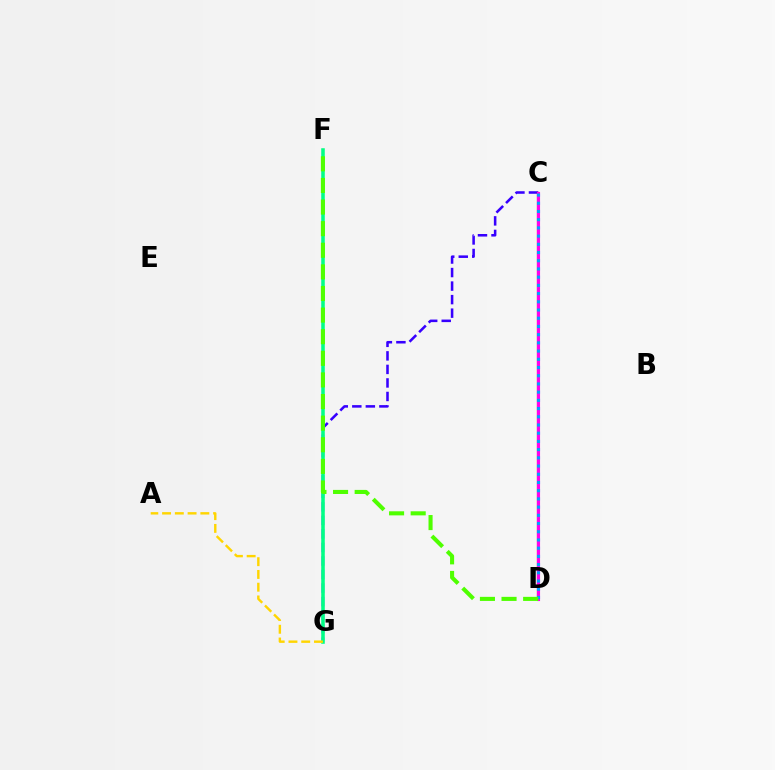{('C', 'G'): [{'color': '#3700ff', 'line_style': 'dashed', 'thickness': 1.84}], ('C', 'D'): [{'color': '#ff0000', 'line_style': 'solid', 'thickness': 1.59}, {'color': '#ff00ed', 'line_style': 'solid', 'thickness': 2.24}, {'color': '#009eff', 'line_style': 'dotted', 'thickness': 2.23}], ('F', 'G'): [{'color': '#00ff86', 'line_style': 'solid', 'thickness': 2.56}], ('A', 'G'): [{'color': '#ffd500', 'line_style': 'dashed', 'thickness': 1.73}], ('D', 'F'): [{'color': '#4fff00', 'line_style': 'dashed', 'thickness': 2.94}]}